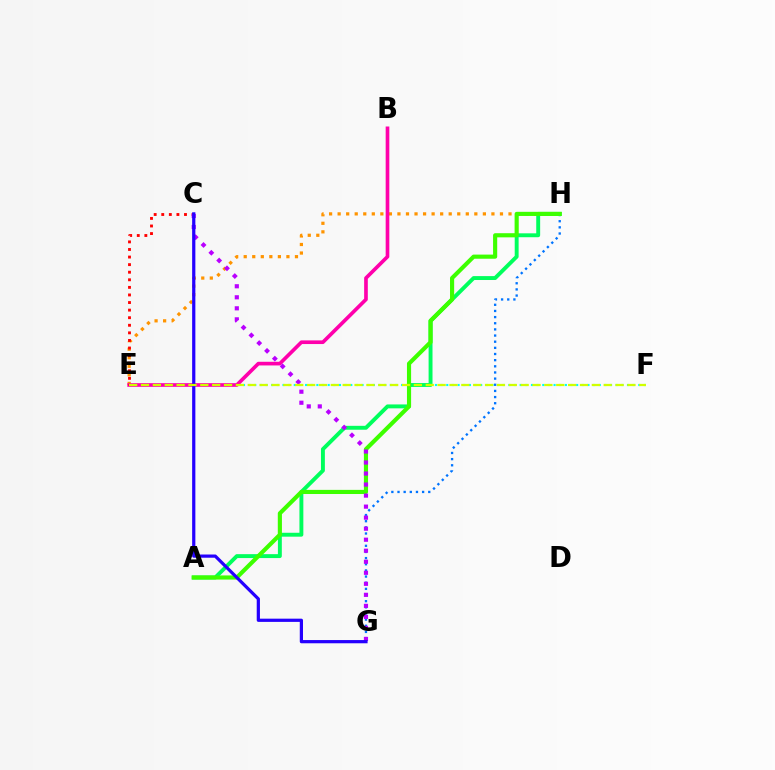{('E', 'H'): [{'color': '#ff9400', 'line_style': 'dotted', 'thickness': 2.32}], ('E', 'F'): [{'color': '#00fff6', 'line_style': 'dotted', 'thickness': 1.53}, {'color': '#d1ff00', 'line_style': 'dashed', 'thickness': 1.61}], ('B', 'E'): [{'color': '#ff00ac', 'line_style': 'solid', 'thickness': 2.64}], ('C', 'E'): [{'color': '#ff0000', 'line_style': 'dotted', 'thickness': 2.06}], ('G', 'H'): [{'color': '#0074ff', 'line_style': 'dotted', 'thickness': 1.67}], ('A', 'H'): [{'color': '#00ff5c', 'line_style': 'solid', 'thickness': 2.81}, {'color': '#3dff00', 'line_style': 'solid', 'thickness': 2.98}], ('C', 'G'): [{'color': '#b900ff', 'line_style': 'dotted', 'thickness': 3.0}, {'color': '#2500ff', 'line_style': 'solid', 'thickness': 2.32}]}